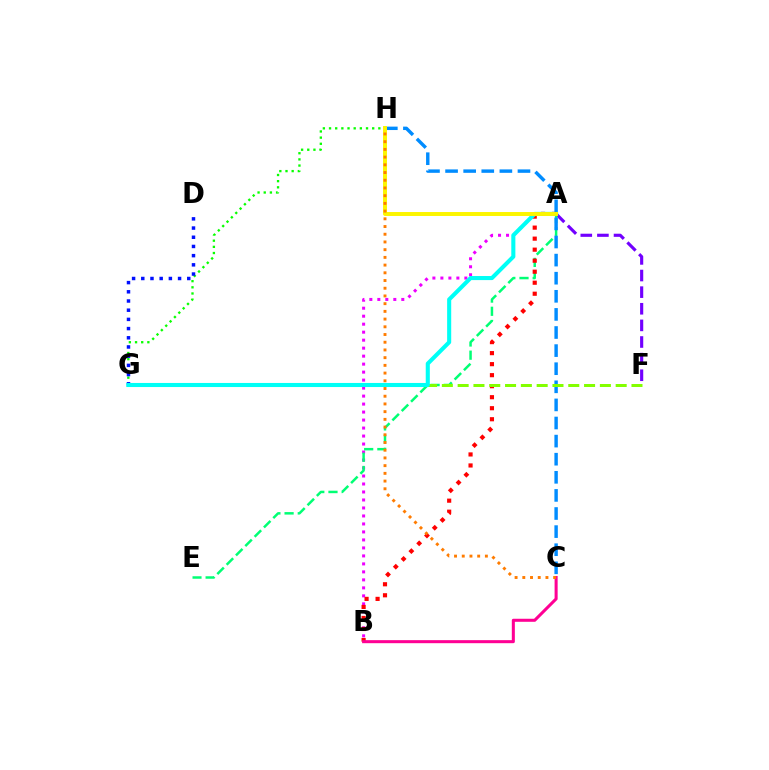{('G', 'H'): [{'color': '#08ff00', 'line_style': 'dotted', 'thickness': 1.68}], ('A', 'B'): [{'color': '#ee00ff', 'line_style': 'dotted', 'thickness': 2.17}, {'color': '#ff0000', 'line_style': 'dotted', 'thickness': 2.99}], ('D', 'G'): [{'color': '#0010ff', 'line_style': 'dotted', 'thickness': 2.5}], ('A', 'F'): [{'color': '#7200ff', 'line_style': 'dashed', 'thickness': 2.26}], ('A', 'E'): [{'color': '#00ff74', 'line_style': 'dashed', 'thickness': 1.79}], ('C', 'H'): [{'color': '#008cff', 'line_style': 'dashed', 'thickness': 2.46}, {'color': '#ff7c00', 'line_style': 'dotted', 'thickness': 2.1}], ('F', 'G'): [{'color': '#84ff00', 'line_style': 'dashed', 'thickness': 2.15}], ('A', 'G'): [{'color': '#00fff6', 'line_style': 'solid', 'thickness': 2.94}], ('B', 'C'): [{'color': '#ff0094', 'line_style': 'solid', 'thickness': 2.19}], ('A', 'H'): [{'color': '#fcf500', 'line_style': 'solid', 'thickness': 2.85}]}